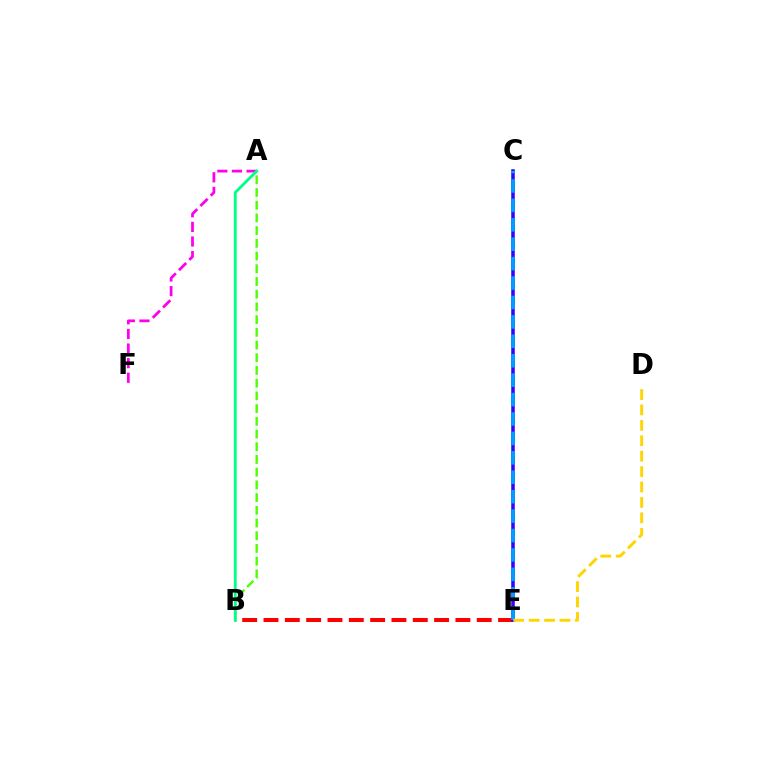{('A', 'B'): [{'color': '#4fff00', 'line_style': 'dashed', 'thickness': 1.73}, {'color': '#00ff86', 'line_style': 'solid', 'thickness': 2.04}], ('A', 'F'): [{'color': '#ff00ed', 'line_style': 'dashed', 'thickness': 1.99}], ('B', 'E'): [{'color': '#ff0000', 'line_style': 'dashed', 'thickness': 2.9}], ('C', 'E'): [{'color': '#3700ff', 'line_style': 'solid', 'thickness': 2.54}, {'color': '#009eff', 'line_style': 'dashed', 'thickness': 2.64}], ('D', 'E'): [{'color': '#ffd500', 'line_style': 'dashed', 'thickness': 2.09}]}